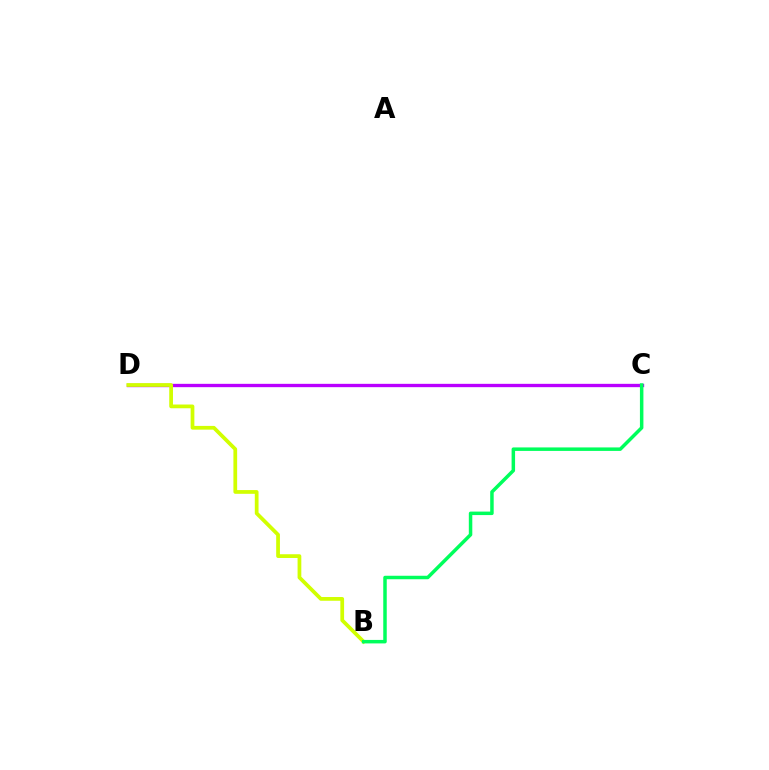{('C', 'D'): [{'color': '#0074ff', 'line_style': 'dashed', 'thickness': 1.83}, {'color': '#ff0000', 'line_style': 'dashed', 'thickness': 2.03}, {'color': '#b900ff', 'line_style': 'solid', 'thickness': 2.4}], ('B', 'D'): [{'color': '#d1ff00', 'line_style': 'solid', 'thickness': 2.69}], ('B', 'C'): [{'color': '#00ff5c', 'line_style': 'solid', 'thickness': 2.51}]}